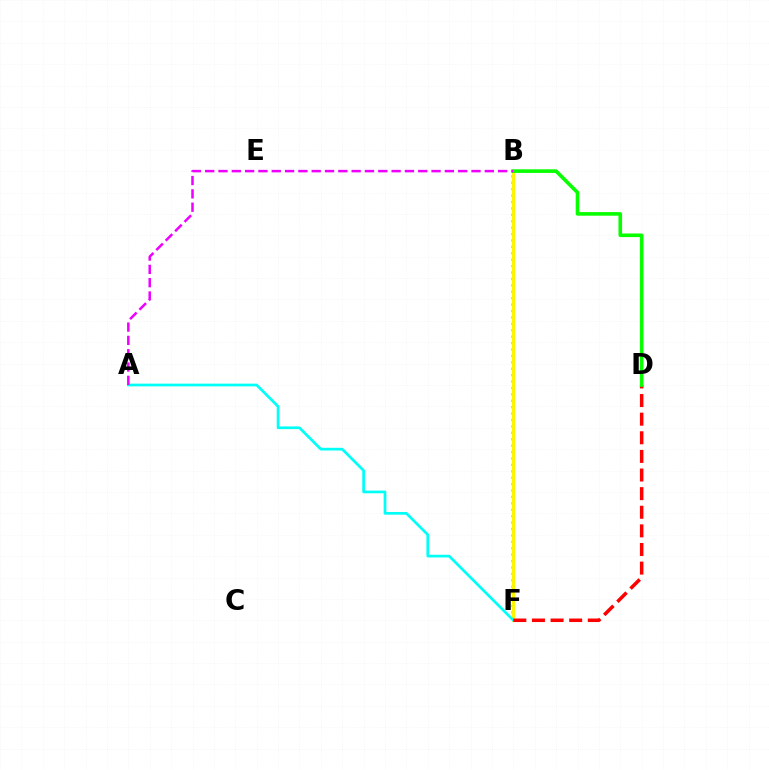{('B', 'F'): [{'color': '#0010ff', 'line_style': 'dotted', 'thickness': 1.74}, {'color': '#fcf500', 'line_style': 'solid', 'thickness': 2.15}], ('A', 'F'): [{'color': '#00fff6', 'line_style': 'solid', 'thickness': 1.95}], ('D', 'F'): [{'color': '#ff0000', 'line_style': 'dashed', 'thickness': 2.53}], ('B', 'D'): [{'color': '#08ff00', 'line_style': 'solid', 'thickness': 2.6}], ('A', 'B'): [{'color': '#ee00ff', 'line_style': 'dashed', 'thickness': 1.81}]}